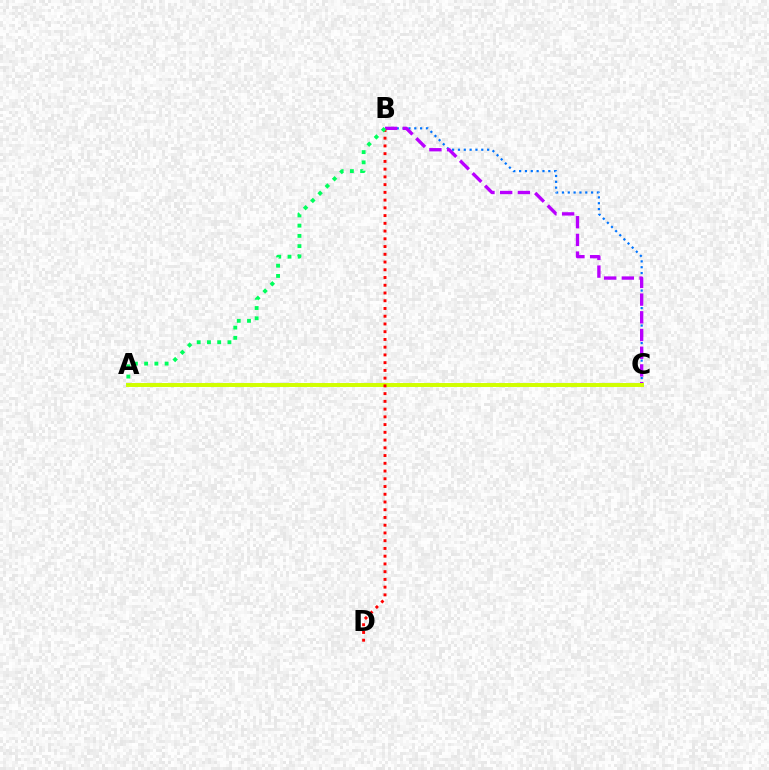{('B', 'C'): [{'color': '#0074ff', 'line_style': 'dotted', 'thickness': 1.59}, {'color': '#b900ff', 'line_style': 'dashed', 'thickness': 2.4}], ('A', 'C'): [{'color': '#d1ff00', 'line_style': 'solid', 'thickness': 2.85}], ('B', 'D'): [{'color': '#ff0000', 'line_style': 'dotted', 'thickness': 2.1}], ('A', 'B'): [{'color': '#00ff5c', 'line_style': 'dotted', 'thickness': 2.78}]}